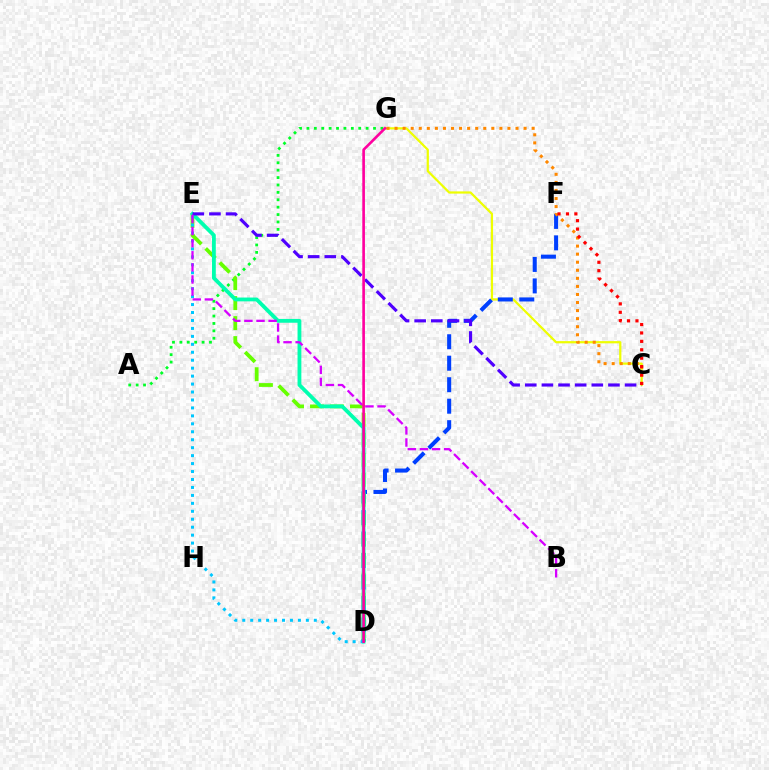{('A', 'G'): [{'color': '#00ff27', 'line_style': 'dotted', 'thickness': 2.01}], ('C', 'G'): [{'color': '#eeff00', 'line_style': 'solid', 'thickness': 1.6}, {'color': '#ff8800', 'line_style': 'dotted', 'thickness': 2.19}], ('D', 'F'): [{'color': '#003fff', 'line_style': 'dashed', 'thickness': 2.92}], ('D', 'E'): [{'color': '#66ff00', 'line_style': 'dashed', 'thickness': 2.72}, {'color': '#00ffaf', 'line_style': 'solid', 'thickness': 2.74}, {'color': '#00c7ff', 'line_style': 'dotted', 'thickness': 2.16}], ('C', 'E'): [{'color': '#4f00ff', 'line_style': 'dashed', 'thickness': 2.26}], ('C', 'F'): [{'color': '#ff0000', 'line_style': 'dotted', 'thickness': 2.29}], ('B', 'E'): [{'color': '#d600ff', 'line_style': 'dashed', 'thickness': 1.64}], ('D', 'G'): [{'color': '#ff00a0', 'line_style': 'solid', 'thickness': 1.9}]}